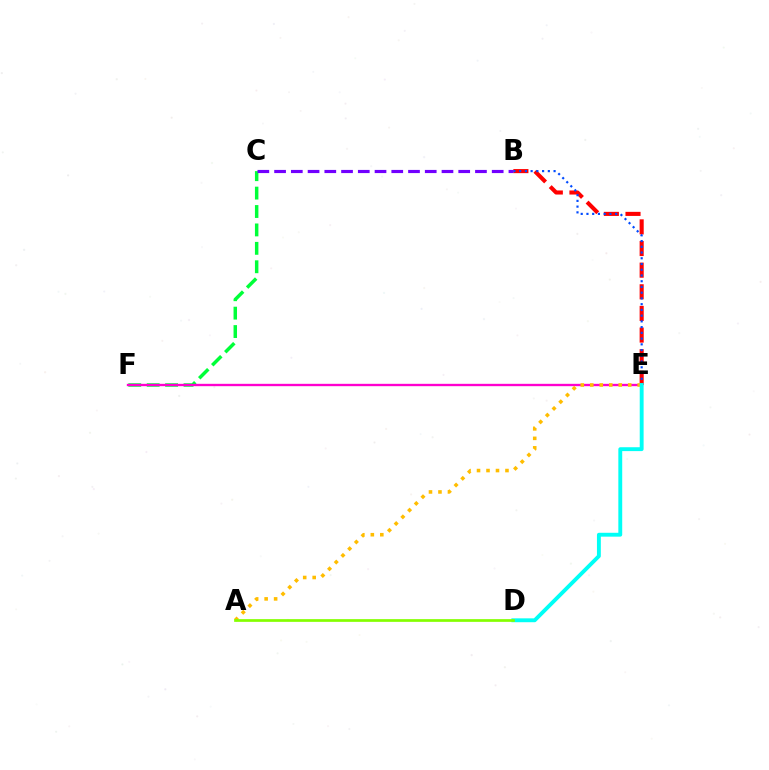{('C', 'F'): [{'color': '#00ff39', 'line_style': 'dashed', 'thickness': 2.5}], ('B', 'E'): [{'color': '#ff0000', 'line_style': 'dashed', 'thickness': 2.94}, {'color': '#004bff', 'line_style': 'dotted', 'thickness': 1.56}], ('E', 'F'): [{'color': '#ff00cf', 'line_style': 'solid', 'thickness': 1.69}], ('A', 'E'): [{'color': '#ffbd00', 'line_style': 'dotted', 'thickness': 2.58}], ('D', 'E'): [{'color': '#00fff6', 'line_style': 'solid', 'thickness': 2.79}], ('A', 'D'): [{'color': '#84ff00', 'line_style': 'solid', 'thickness': 1.95}], ('B', 'C'): [{'color': '#7200ff', 'line_style': 'dashed', 'thickness': 2.27}]}